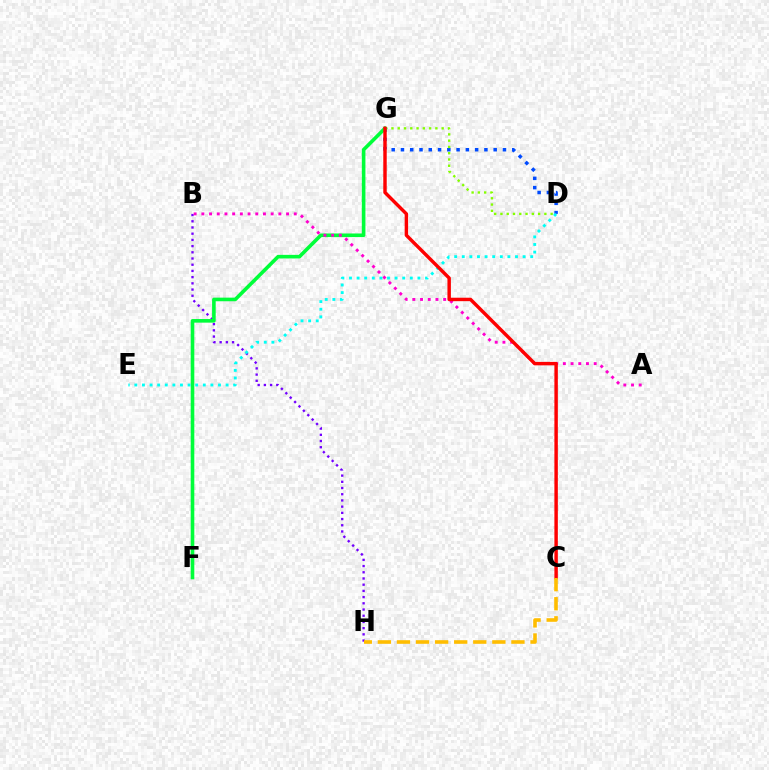{('D', 'G'): [{'color': '#004bff', 'line_style': 'dotted', 'thickness': 2.52}, {'color': '#84ff00', 'line_style': 'dotted', 'thickness': 1.71}], ('B', 'H'): [{'color': '#7200ff', 'line_style': 'dotted', 'thickness': 1.69}], ('F', 'G'): [{'color': '#00ff39', 'line_style': 'solid', 'thickness': 2.6}], ('A', 'B'): [{'color': '#ff00cf', 'line_style': 'dotted', 'thickness': 2.09}], ('D', 'E'): [{'color': '#00fff6', 'line_style': 'dotted', 'thickness': 2.07}], ('C', 'G'): [{'color': '#ff0000', 'line_style': 'solid', 'thickness': 2.48}], ('C', 'H'): [{'color': '#ffbd00', 'line_style': 'dashed', 'thickness': 2.59}]}